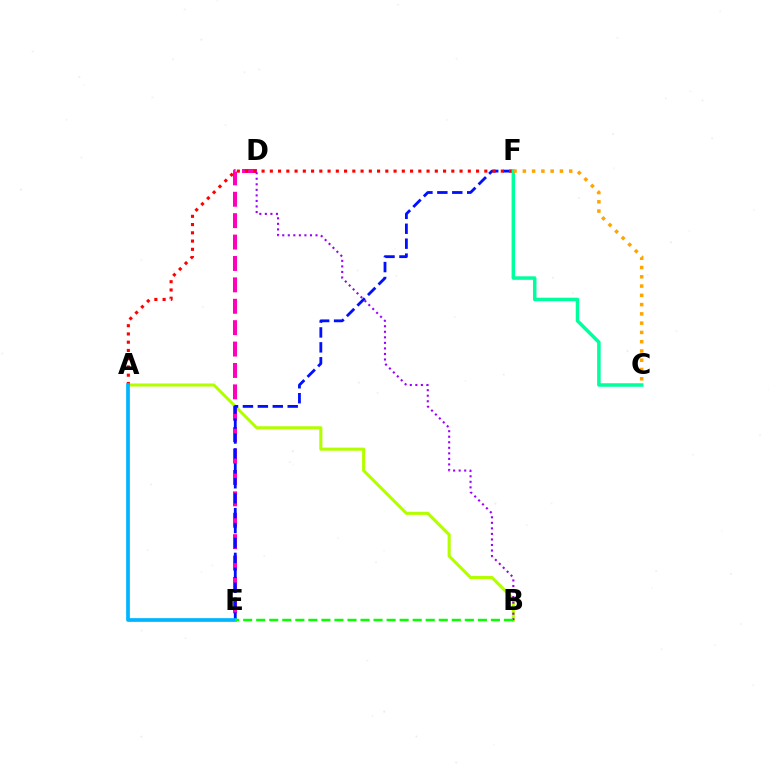{('A', 'B'): [{'color': '#b3ff00', 'line_style': 'solid', 'thickness': 2.21}], ('D', 'E'): [{'color': '#ff00bd', 'line_style': 'dashed', 'thickness': 2.91}], ('E', 'F'): [{'color': '#0010ff', 'line_style': 'dashed', 'thickness': 2.03}], ('A', 'F'): [{'color': '#ff0000', 'line_style': 'dotted', 'thickness': 2.24}], ('A', 'E'): [{'color': '#00b5ff', 'line_style': 'solid', 'thickness': 2.66}], ('B', 'D'): [{'color': '#9b00ff', 'line_style': 'dotted', 'thickness': 1.51}], ('C', 'F'): [{'color': '#00ff9d', 'line_style': 'solid', 'thickness': 2.52}, {'color': '#ffa500', 'line_style': 'dotted', 'thickness': 2.52}], ('B', 'E'): [{'color': '#08ff00', 'line_style': 'dashed', 'thickness': 1.77}]}